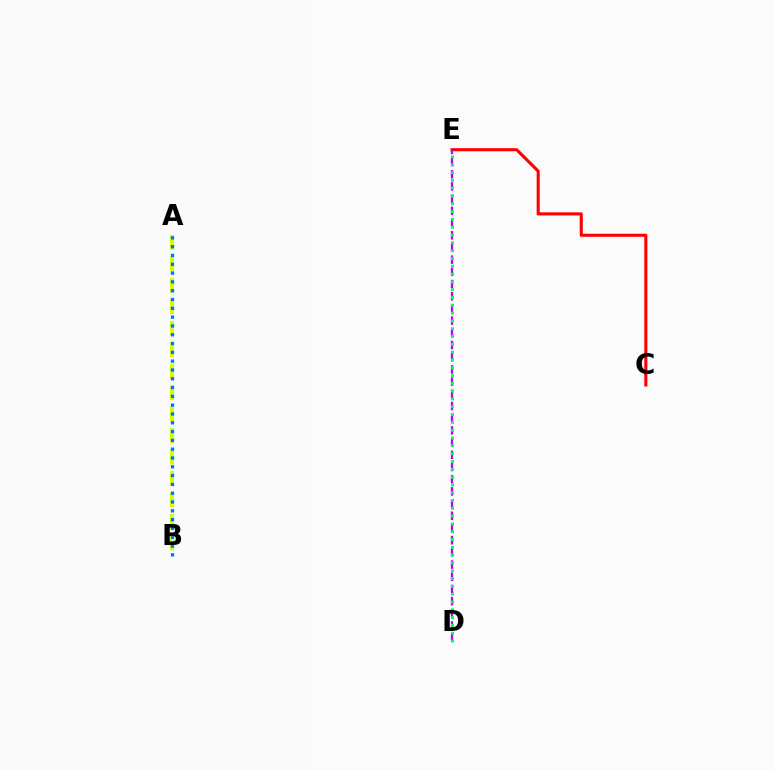{('C', 'E'): [{'color': '#ff0000', 'line_style': 'solid', 'thickness': 2.23}], ('D', 'E'): [{'color': '#b900ff', 'line_style': 'dashed', 'thickness': 1.66}, {'color': '#00ff5c', 'line_style': 'dotted', 'thickness': 2.12}], ('A', 'B'): [{'color': '#d1ff00', 'line_style': 'dashed', 'thickness': 2.91}, {'color': '#0074ff', 'line_style': 'dotted', 'thickness': 2.39}]}